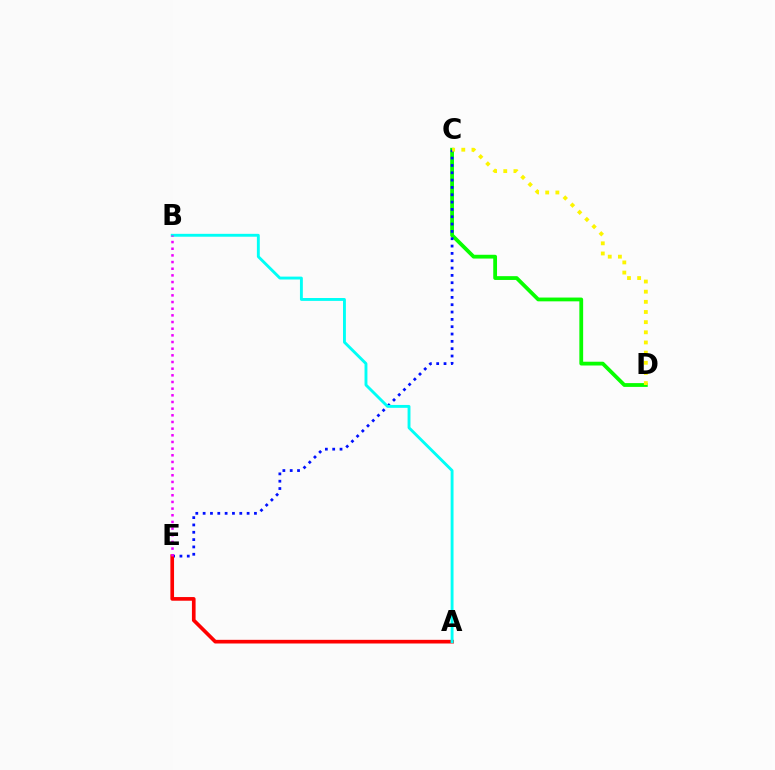{('C', 'D'): [{'color': '#08ff00', 'line_style': 'solid', 'thickness': 2.73}, {'color': '#fcf500', 'line_style': 'dotted', 'thickness': 2.76}], ('C', 'E'): [{'color': '#0010ff', 'line_style': 'dotted', 'thickness': 1.99}], ('A', 'E'): [{'color': '#ff0000', 'line_style': 'solid', 'thickness': 2.63}], ('A', 'B'): [{'color': '#00fff6', 'line_style': 'solid', 'thickness': 2.08}], ('B', 'E'): [{'color': '#ee00ff', 'line_style': 'dotted', 'thickness': 1.81}]}